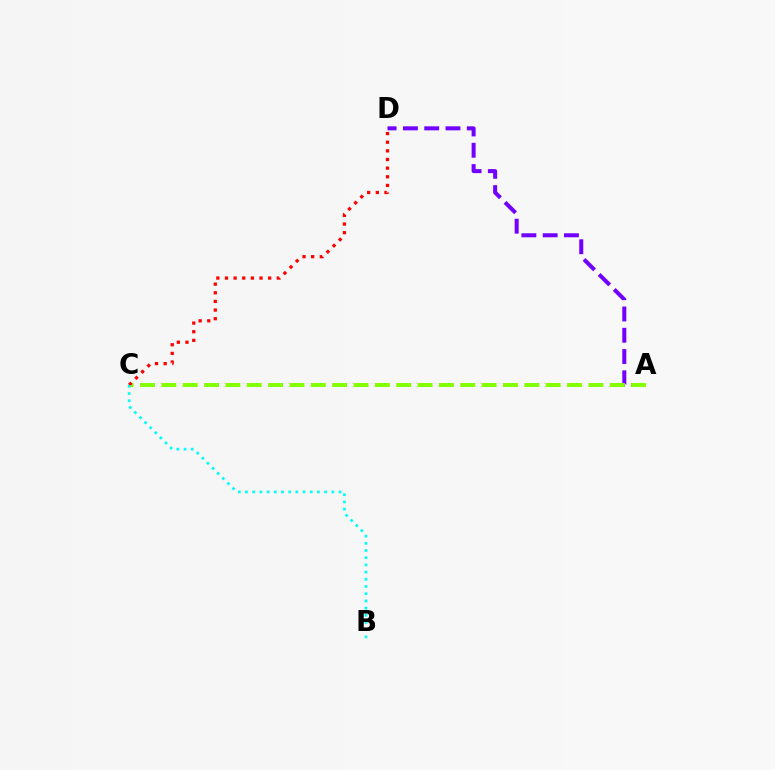{('A', 'D'): [{'color': '#7200ff', 'line_style': 'dashed', 'thickness': 2.89}], ('A', 'C'): [{'color': '#84ff00', 'line_style': 'dashed', 'thickness': 2.9}], ('C', 'D'): [{'color': '#ff0000', 'line_style': 'dotted', 'thickness': 2.35}], ('B', 'C'): [{'color': '#00fff6', 'line_style': 'dotted', 'thickness': 1.95}]}